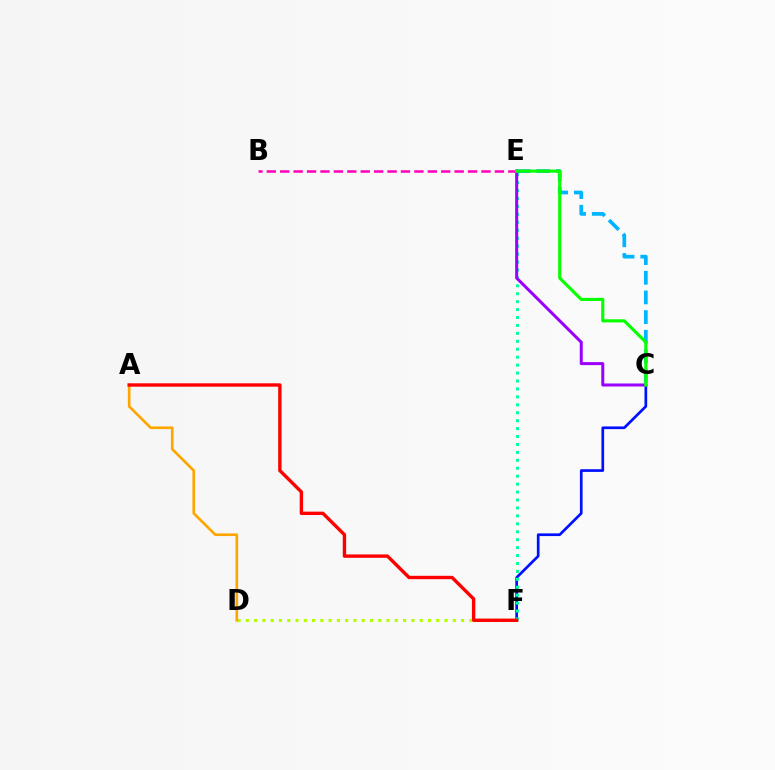{('D', 'F'): [{'color': '#b3ff00', 'line_style': 'dotted', 'thickness': 2.25}], ('B', 'E'): [{'color': '#ff00bd', 'line_style': 'dashed', 'thickness': 1.82}], ('C', 'F'): [{'color': '#0010ff', 'line_style': 'solid', 'thickness': 1.94}], ('A', 'D'): [{'color': '#ffa500', 'line_style': 'solid', 'thickness': 1.9}], ('C', 'E'): [{'color': '#00b5ff', 'line_style': 'dashed', 'thickness': 2.67}, {'color': '#9b00ff', 'line_style': 'solid', 'thickness': 2.17}, {'color': '#08ff00', 'line_style': 'solid', 'thickness': 2.26}], ('E', 'F'): [{'color': '#00ff9d', 'line_style': 'dotted', 'thickness': 2.16}], ('A', 'F'): [{'color': '#ff0000', 'line_style': 'solid', 'thickness': 2.43}]}